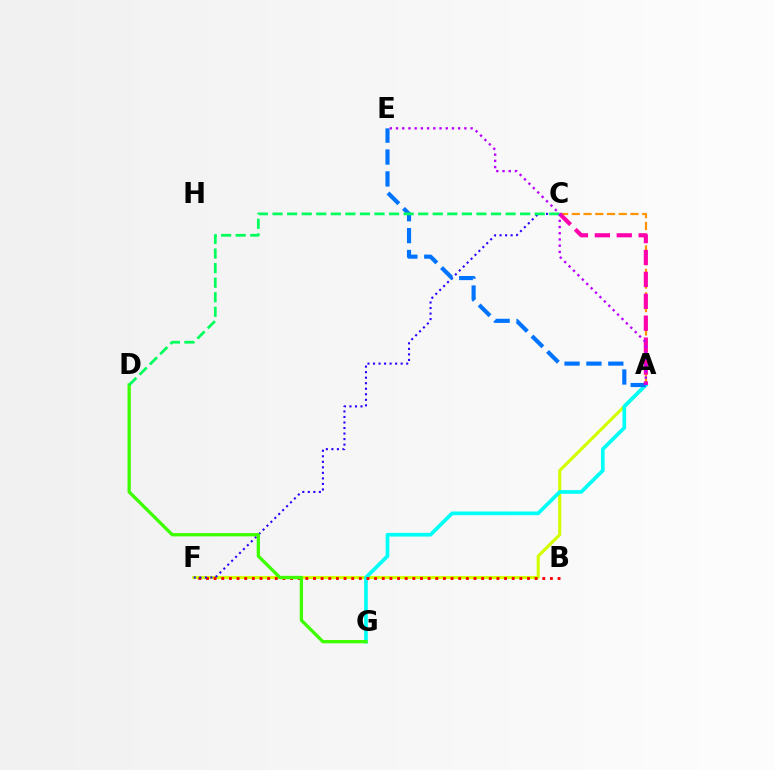{('A', 'F'): [{'color': '#d1ff00', 'line_style': 'solid', 'thickness': 2.23}], ('A', 'G'): [{'color': '#00fff6', 'line_style': 'solid', 'thickness': 2.65}], ('B', 'F'): [{'color': '#ff0000', 'line_style': 'dotted', 'thickness': 2.08}], ('A', 'C'): [{'color': '#ff9400', 'line_style': 'dashed', 'thickness': 1.59}, {'color': '#ff00ac', 'line_style': 'dashed', 'thickness': 2.98}], ('C', 'F'): [{'color': '#2500ff', 'line_style': 'dotted', 'thickness': 1.5}], ('D', 'G'): [{'color': '#3dff00', 'line_style': 'solid', 'thickness': 2.37}], ('A', 'E'): [{'color': '#0074ff', 'line_style': 'dashed', 'thickness': 2.97}, {'color': '#b900ff', 'line_style': 'dotted', 'thickness': 1.69}], ('C', 'D'): [{'color': '#00ff5c', 'line_style': 'dashed', 'thickness': 1.98}]}